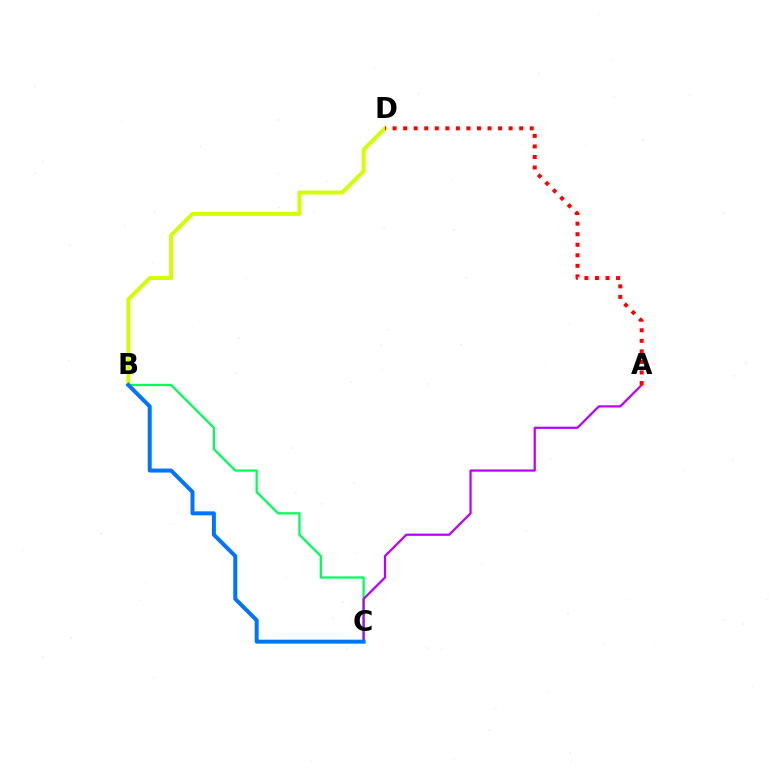{('B', 'D'): [{'color': '#d1ff00', 'line_style': 'solid', 'thickness': 2.86}], ('B', 'C'): [{'color': '#00ff5c', 'line_style': 'solid', 'thickness': 1.63}, {'color': '#0074ff', 'line_style': 'solid', 'thickness': 2.86}], ('A', 'C'): [{'color': '#b900ff', 'line_style': 'solid', 'thickness': 1.61}], ('A', 'D'): [{'color': '#ff0000', 'line_style': 'dotted', 'thickness': 2.87}]}